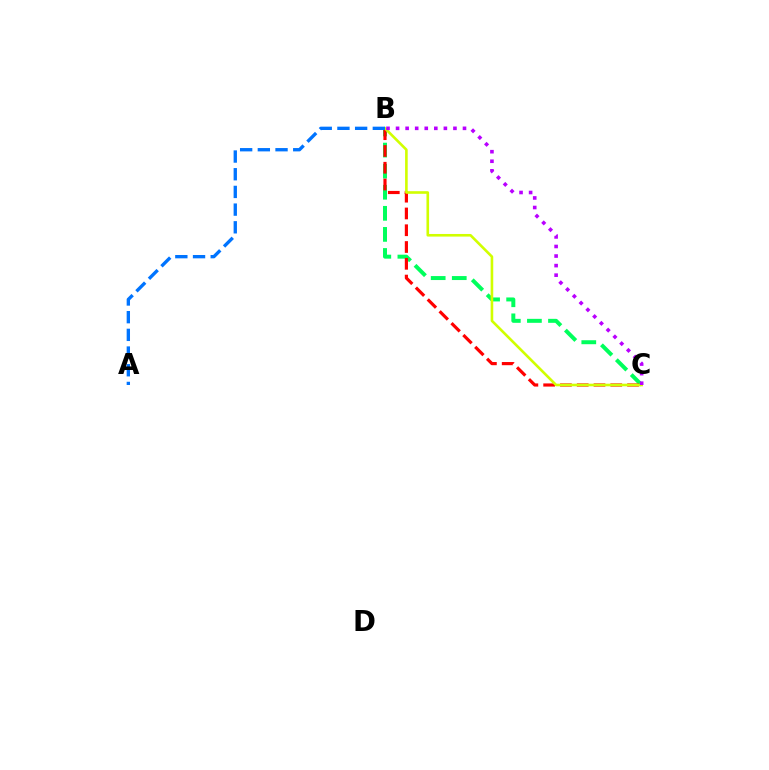{('B', 'C'): [{'color': '#00ff5c', 'line_style': 'dashed', 'thickness': 2.86}, {'color': '#ff0000', 'line_style': 'dashed', 'thickness': 2.28}, {'color': '#d1ff00', 'line_style': 'solid', 'thickness': 1.88}, {'color': '#b900ff', 'line_style': 'dotted', 'thickness': 2.6}], ('A', 'B'): [{'color': '#0074ff', 'line_style': 'dashed', 'thickness': 2.4}]}